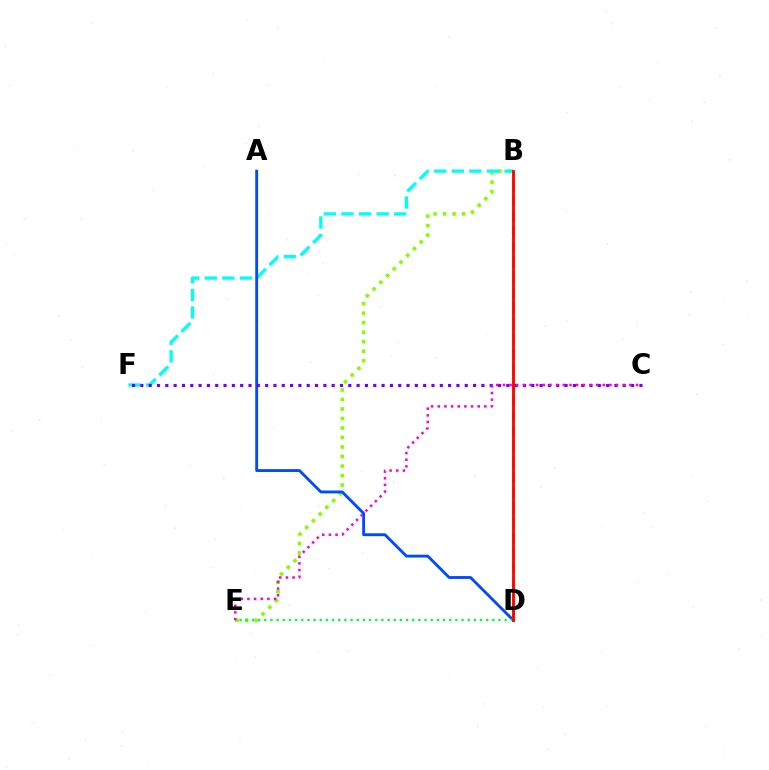{('B', 'E'): [{'color': '#84ff00', 'line_style': 'dotted', 'thickness': 2.58}], ('B', 'F'): [{'color': '#00fff6', 'line_style': 'dashed', 'thickness': 2.39}], ('A', 'D'): [{'color': '#004bff', 'line_style': 'solid', 'thickness': 2.06}], ('B', 'D'): [{'color': '#ffbd00', 'line_style': 'dashed', 'thickness': 2.08}, {'color': '#ff0000', 'line_style': 'solid', 'thickness': 2.03}], ('C', 'F'): [{'color': '#7200ff', 'line_style': 'dotted', 'thickness': 2.26}], ('D', 'E'): [{'color': '#00ff39', 'line_style': 'dotted', 'thickness': 1.67}], ('C', 'E'): [{'color': '#ff00cf', 'line_style': 'dotted', 'thickness': 1.81}]}